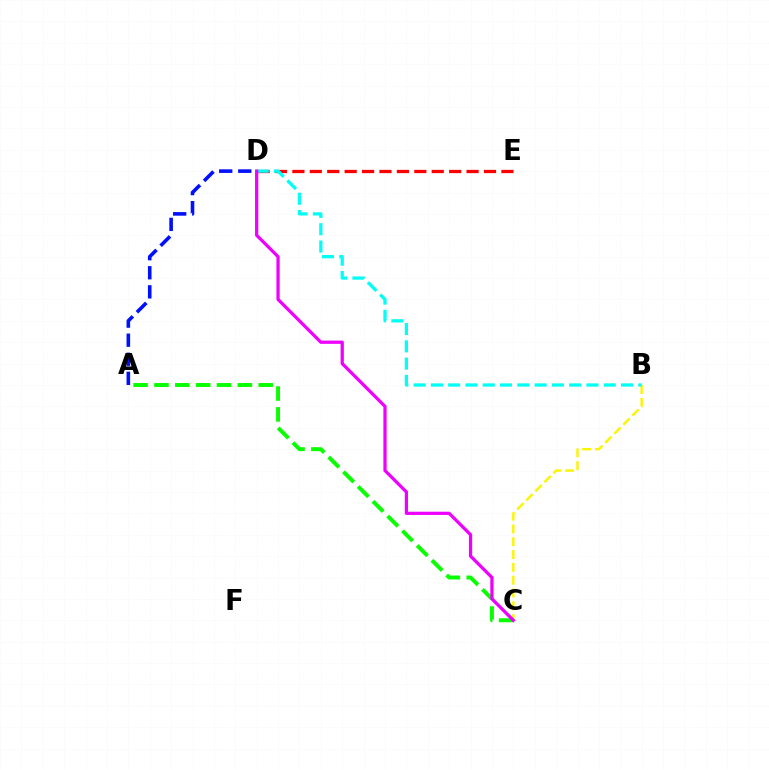{('B', 'C'): [{'color': '#fcf500', 'line_style': 'dashed', 'thickness': 1.74}], ('A', 'C'): [{'color': '#08ff00', 'line_style': 'dashed', 'thickness': 2.83}], ('A', 'D'): [{'color': '#0010ff', 'line_style': 'dashed', 'thickness': 2.59}], ('D', 'E'): [{'color': '#ff0000', 'line_style': 'dashed', 'thickness': 2.37}], ('B', 'D'): [{'color': '#00fff6', 'line_style': 'dashed', 'thickness': 2.35}], ('C', 'D'): [{'color': '#ee00ff', 'line_style': 'solid', 'thickness': 2.34}]}